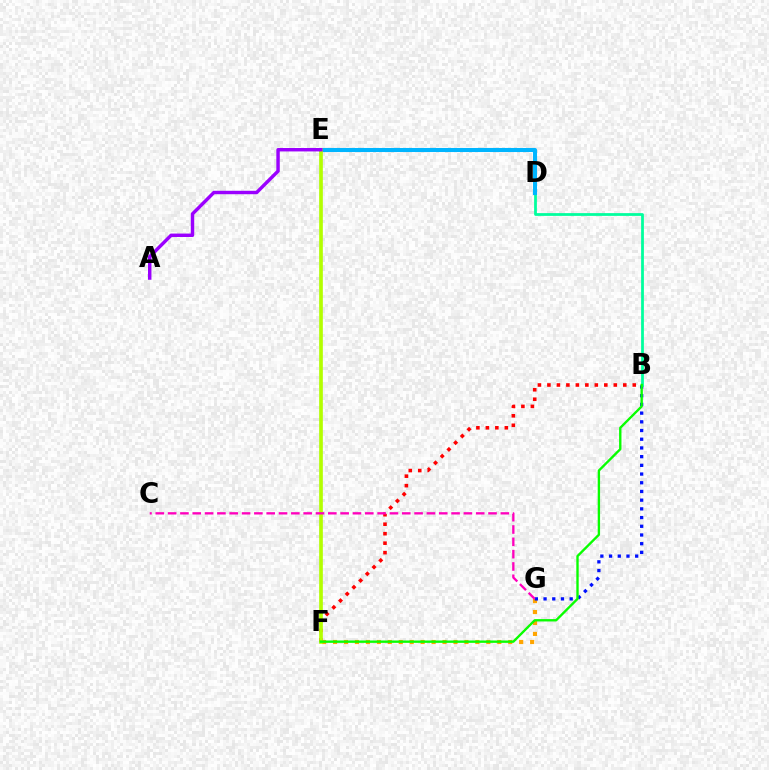{('F', 'G'): [{'color': '#ffa500', 'line_style': 'dotted', 'thickness': 2.98}], ('B', 'G'): [{'color': '#0010ff', 'line_style': 'dotted', 'thickness': 2.36}], ('B', 'D'): [{'color': '#00ff9d', 'line_style': 'solid', 'thickness': 1.99}], ('D', 'E'): [{'color': '#00b5ff', 'line_style': 'solid', 'thickness': 2.93}], ('B', 'F'): [{'color': '#ff0000', 'line_style': 'dotted', 'thickness': 2.58}, {'color': '#08ff00', 'line_style': 'solid', 'thickness': 1.7}], ('E', 'F'): [{'color': '#b3ff00', 'line_style': 'solid', 'thickness': 2.64}], ('C', 'G'): [{'color': '#ff00bd', 'line_style': 'dashed', 'thickness': 1.67}], ('A', 'E'): [{'color': '#9b00ff', 'line_style': 'solid', 'thickness': 2.47}]}